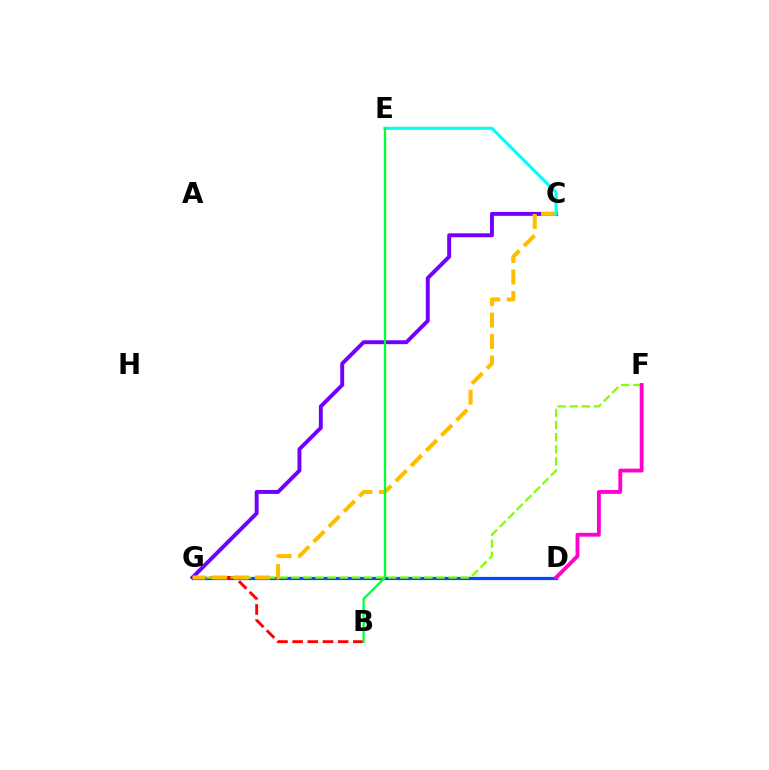{('D', 'G'): [{'color': '#004bff', 'line_style': 'solid', 'thickness': 2.31}], ('B', 'G'): [{'color': '#ff0000', 'line_style': 'dashed', 'thickness': 2.06}], ('C', 'G'): [{'color': '#7200ff', 'line_style': 'solid', 'thickness': 2.83}, {'color': '#ffbd00', 'line_style': 'dashed', 'thickness': 2.92}], ('F', 'G'): [{'color': '#84ff00', 'line_style': 'dashed', 'thickness': 1.64}], ('C', 'E'): [{'color': '#00fff6', 'line_style': 'solid', 'thickness': 2.24}], ('B', 'E'): [{'color': '#00ff39', 'line_style': 'solid', 'thickness': 1.63}], ('D', 'F'): [{'color': '#ff00cf', 'line_style': 'solid', 'thickness': 2.77}]}